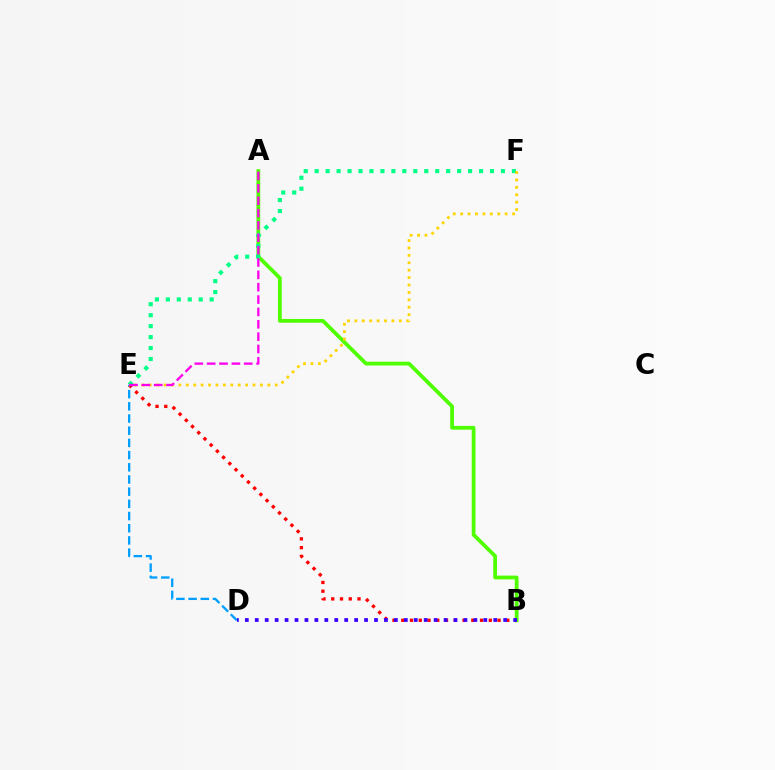{('B', 'E'): [{'color': '#ff0000', 'line_style': 'dotted', 'thickness': 2.38}], ('D', 'E'): [{'color': '#009eff', 'line_style': 'dashed', 'thickness': 1.66}], ('A', 'B'): [{'color': '#4fff00', 'line_style': 'solid', 'thickness': 2.72}], ('E', 'F'): [{'color': '#00ff86', 'line_style': 'dotted', 'thickness': 2.98}, {'color': '#ffd500', 'line_style': 'dotted', 'thickness': 2.01}], ('B', 'D'): [{'color': '#3700ff', 'line_style': 'dotted', 'thickness': 2.7}], ('A', 'E'): [{'color': '#ff00ed', 'line_style': 'dashed', 'thickness': 1.68}]}